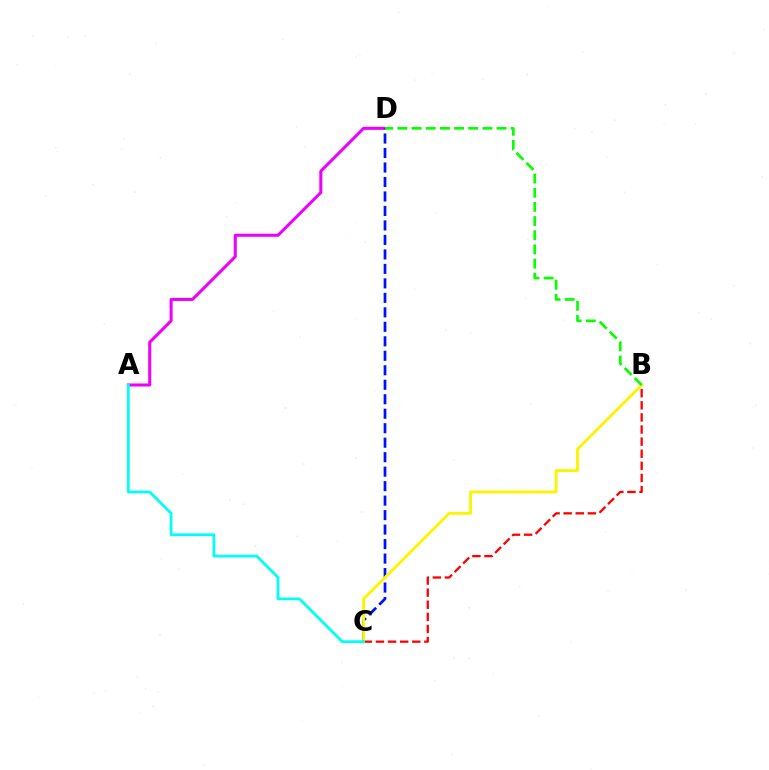{('A', 'D'): [{'color': '#ee00ff', 'line_style': 'solid', 'thickness': 2.18}], ('C', 'D'): [{'color': '#0010ff', 'line_style': 'dashed', 'thickness': 1.97}], ('B', 'C'): [{'color': '#ff0000', 'line_style': 'dashed', 'thickness': 1.64}, {'color': '#fcf500', 'line_style': 'solid', 'thickness': 2.07}], ('B', 'D'): [{'color': '#08ff00', 'line_style': 'dashed', 'thickness': 1.92}], ('A', 'C'): [{'color': '#00fff6', 'line_style': 'solid', 'thickness': 1.99}]}